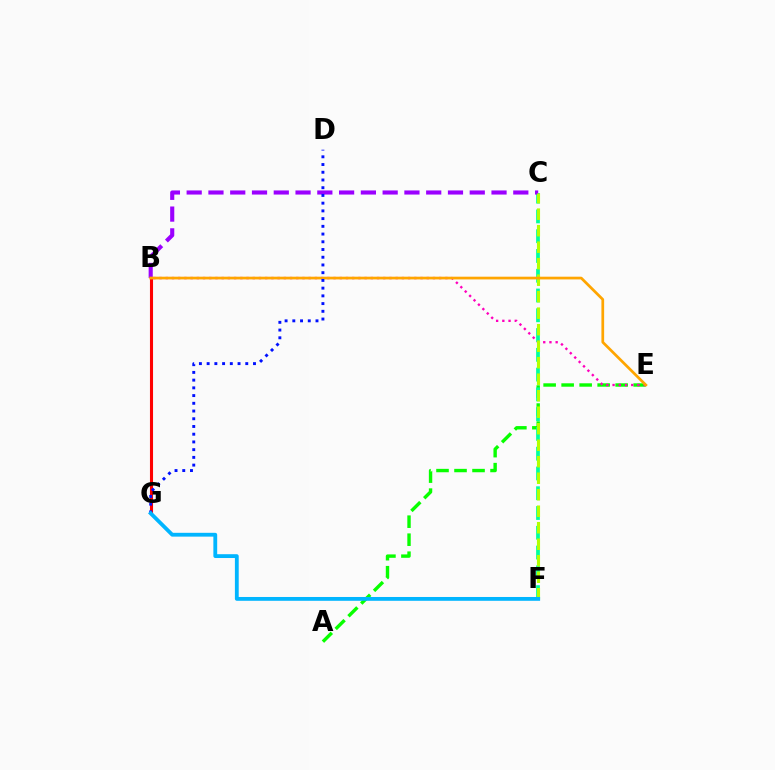{('A', 'E'): [{'color': '#08ff00', 'line_style': 'dashed', 'thickness': 2.45}], ('C', 'F'): [{'color': '#00ff9d', 'line_style': 'dashed', 'thickness': 2.69}, {'color': '#b3ff00', 'line_style': 'dashed', 'thickness': 2.24}], ('B', 'C'): [{'color': '#9b00ff', 'line_style': 'dashed', 'thickness': 2.96}], ('B', 'E'): [{'color': '#ff00bd', 'line_style': 'dotted', 'thickness': 1.69}, {'color': '#ffa500', 'line_style': 'solid', 'thickness': 1.96}], ('B', 'G'): [{'color': '#ff0000', 'line_style': 'solid', 'thickness': 2.22}], ('D', 'G'): [{'color': '#0010ff', 'line_style': 'dotted', 'thickness': 2.1}], ('F', 'G'): [{'color': '#00b5ff', 'line_style': 'solid', 'thickness': 2.75}]}